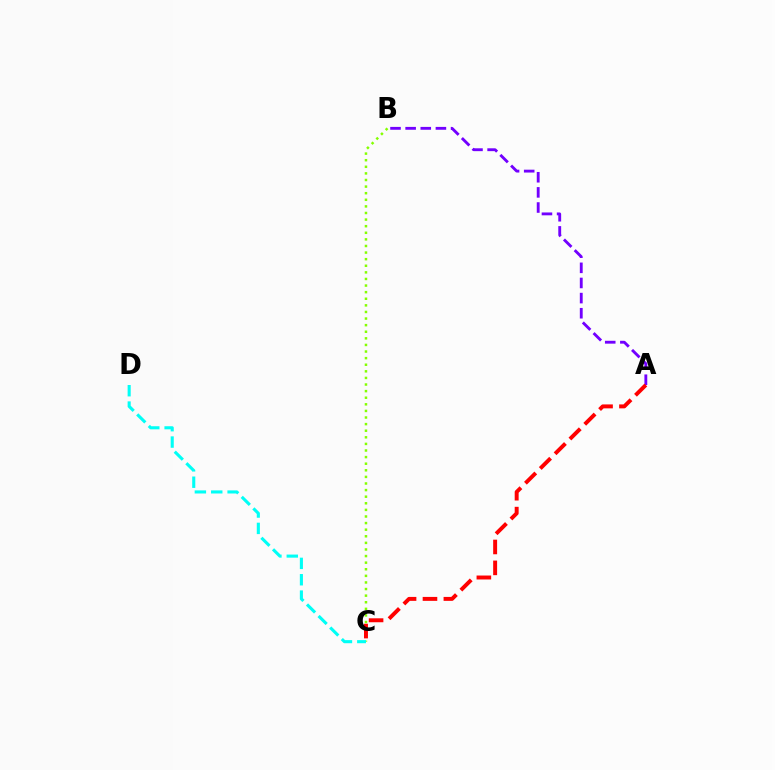{('A', 'B'): [{'color': '#7200ff', 'line_style': 'dashed', 'thickness': 2.06}], ('B', 'C'): [{'color': '#84ff00', 'line_style': 'dotted', 'thickness': 1.79}], ('A', 'C'): [{'color': '#ff0000', 'line_style': 'dashed', 'thickness': 2.84}], ('C', 'D'): [{'color': '#00fff6', 'line_style': 'dashed', 'thickness': 2.22}]}